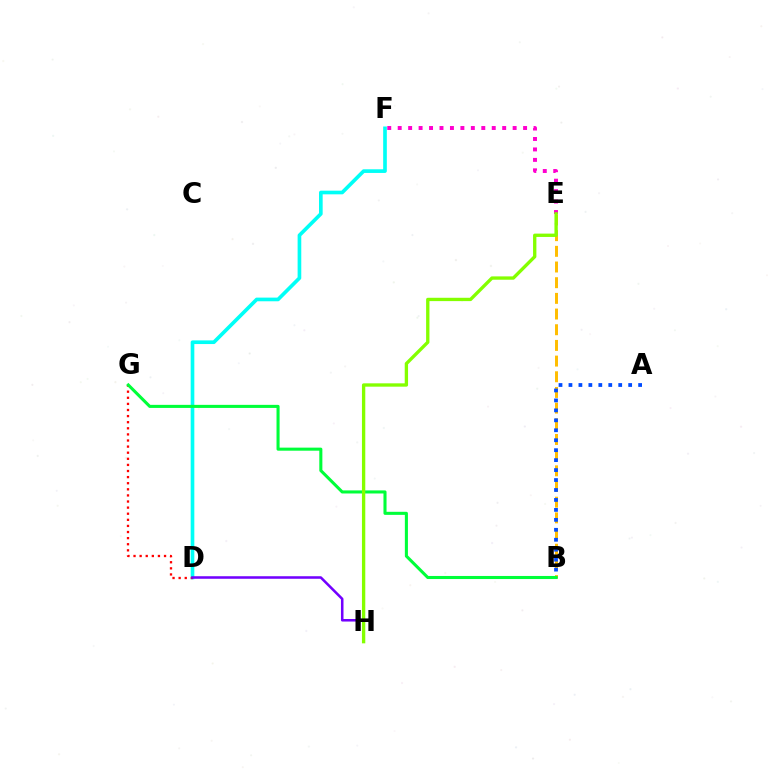{('B', 'E'): [{'color': '#ffbd00', 'line_style': 'dashed', 'thickness': 2.13}], ('A', 'B'): [{'color': '#004bff', 'line_style': 'dotted', 'thickness': 2.7}], ('D', 'F'): [{'color': '#00fff6', 'line_style': 'solid', 'thickness': 2.64}], ('D', 'G'): [{'color': '#ff0000', 'line_style': 'dotted', 'thickness': 1.66}], ('D', 'H'): [{'color': '#7200ff', 'line_style': 'solid', 'thickness': 1.83}], ('B', 'G'): [{'color': '#00ff39', 'line_style': 'solid', 'thickness': 2.21}], ('E', 'F'): [{'color': '#ff00cf', 'line_style': 'dotted', 'thickness': 2.84}], ('E', 'H'): [{'color': '#84ff00', 'line_style': 'solid', 'thickness': 2.4}]}